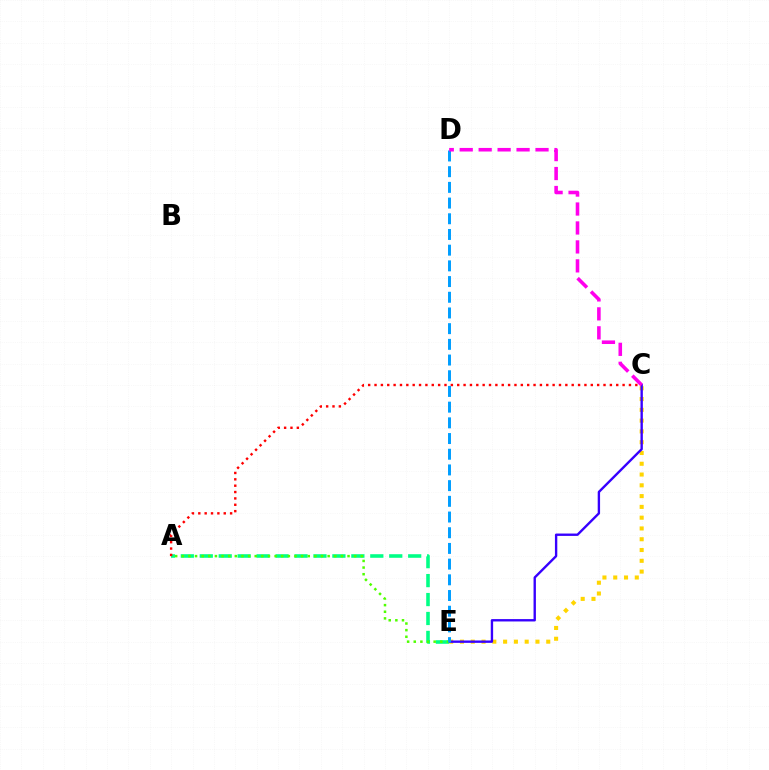{('C', 'E'): [{'color': '#ffd500', 'line_style': 'dotted', 'thickness': 2.93}, {'color': '#3700ff', 'line_style': 'solid', 'thickness': 1.71}], ('A', 'E'): [{'color': '#00ff86', 'line_style': 'dashed', 'thickness': 2.57}, {'color': '#4fff00', 'line_style': 'dotted', 'thickness': 1.8}], ('D', 'E'): [{'color': '#009eff', 'line_style': 'dashed', 'thickness': 2.13}], ('C', 'D'): [{'color': '#ff00ed', 'line_style': 'dashed', 'thickness': 2.57}], ('A', 'C'): [{'color': '#ff0000', 'line_style': 'dotted', 'thickness': 1.73}]}